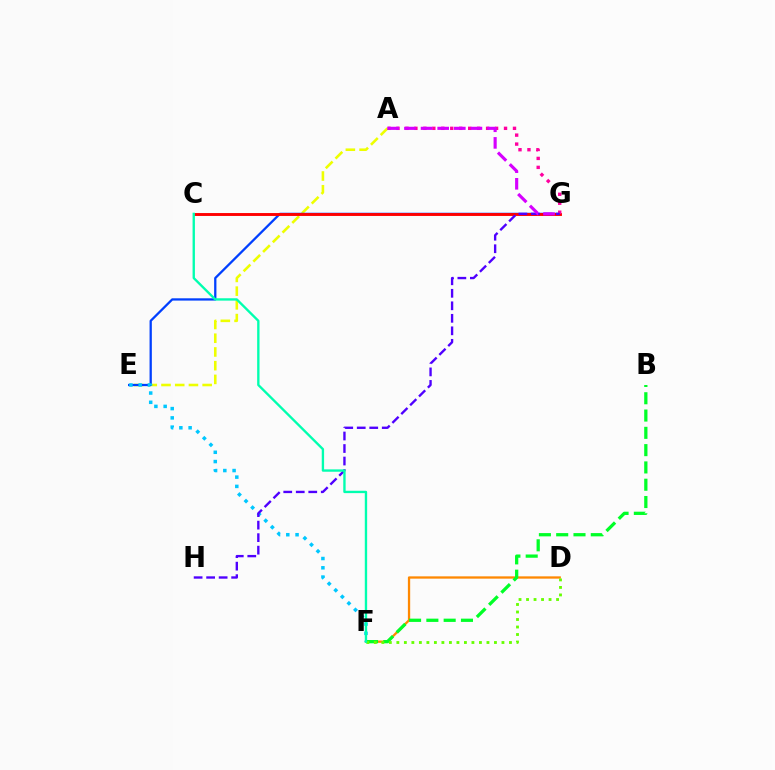{('A', 'E'): [{'color': '#eeff00', 'line_style': 'dashed', 'thickness': 1.86}], ('E', 'G'): [{'color': '#003fff', 'line_style': 'solid', 'thickness': 1.64}], ('D', 'F'): [{'color': '#ff8800', 'line_style': 'solid', 'thickness': 1.66}, {'color': '#66ff00', 'line_style': 'dotted', 'thickness': 2.04}], ('C', 'G'): [{'color': '#ff0000', 'line_style': 'solid', 'thickness': 2.09}], ('E', 'F'): [{'color': '#00c7ff', 'line_style': 'dotted', 'thickness': 2.52}], ('B', 'F'): [{'color': '#00ff27', 'line_style': 'dashed', 'thickness': 2.35}], ('A', 'G'): [{'color': '#ff00a0', 'line_style': 'dotted', 'thickness': 2.44}, {'color': '#d600ff', 'line_style': 'dashed', 'thickness': 2.26}], ('G', 'H'): [{'color': '#4f00ff', 'line_style': 'dashed', 'thickness': 1.7}], ('C', 'F'): [{'color': '#00ffaf', 'line_style': 'solid', 'thickness': 1.7}]}